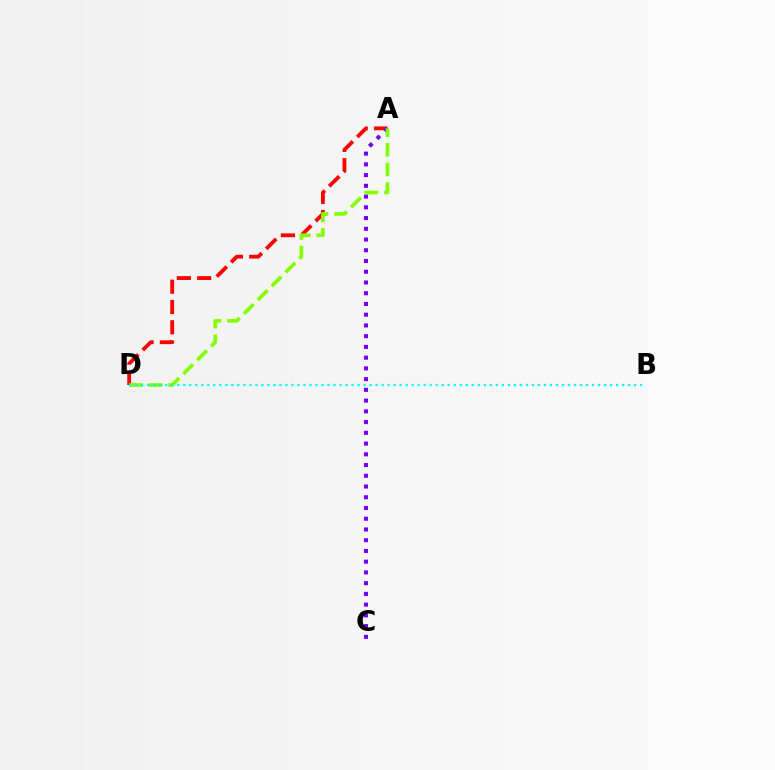{('A', 'D'): [{'color': '#ff0000', 'line_style': 'dashed', 'thickness': 2.76}, {'color': '#84ff00', 'line_style': 'dashed', 'thickness': 2.66}], ('A', 'C'): [{'color': '#7200ff', 'line_style': 'dotted', 'thickness': 2.92}], ('B', 'D'): [{'color': '#00fff6', 'line_style': 'dotted', 'thickness': 1.63}]}